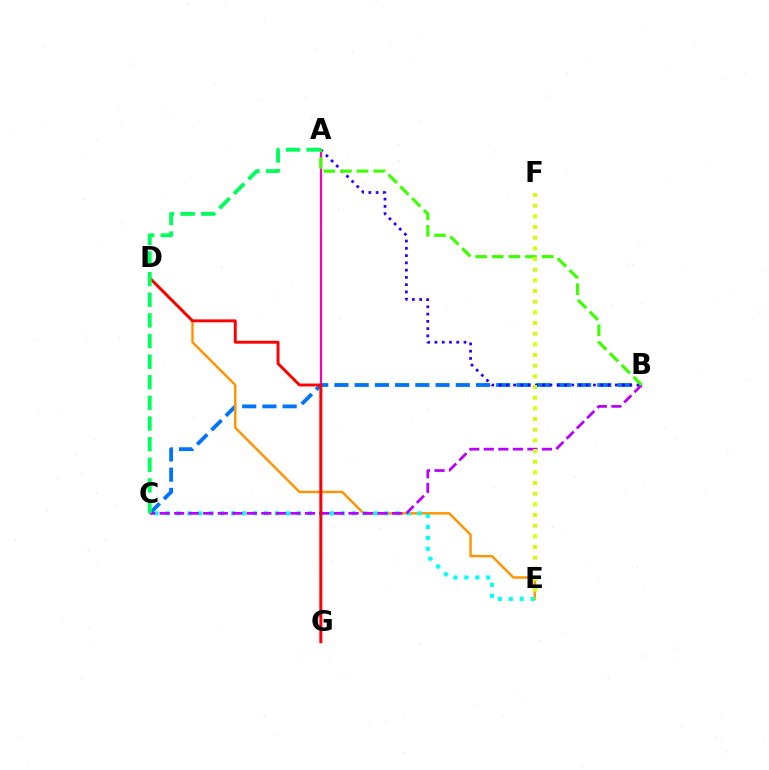{('B', 'C'): [{'color': '#0074ff', 'line_style': 'dashed', 'thickness': 2.75}, {'color': '#b900ff', 'line_style': 'dashed', 'thickness': 1.97}], ('A', 'B'): [{'color': '#2500ff', 'line_style': 'dotted', 'thickness': 1.97}, {'color': '#3dff00', 'line_style': 'dashed', 'thickness': 2.26}], ('A', 'G'): [{'color': '#ff00ac', 'line_style': 'solid', 'thickness': 1.59}], ('D', 'E'): [{'color': '#ff9400', 'line_style': 'solid', 'thickness': 1.76}], ('C', 'E'): [{'color': '#00fff6', 'line_style': 'dotted', 'thickness': 2.98}], ('E', 'F'): [{'color': '#d1ff00', 'line_style': 'dotted', 'thickness': 2.9}], ('D', 'G'): [{'color': '#ff0000', 'line_style': 'solid', 'thickness': 2.09}], ('A', 'C'): [{'color': '#00ff5c', 'line_style': 'dashed', 'thickness': 2.8}]}